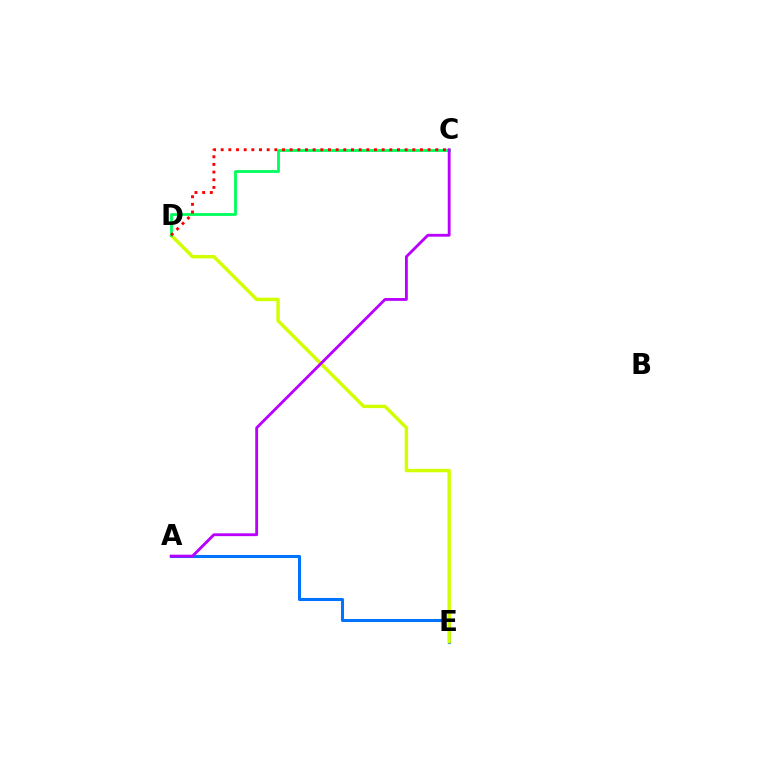{('A', 'E'): [{'color': '#0074ff', 'line_style': 'solid', 'thickness': 2.2}], ('D', 'E'): [{'color': '#d1ff00', 'line_style': 'solid', 'thickness': 2.47}], ('C', 'D'): [{'color': '#00ff5c', 'line_style': 'solid', 'thickness': 2.02}, {'color': '#ff0000', 'line_style': 'dotted', 'thickness': 2.08}], ('A', 'C'): [{'color': '#b900ff', 'line_style': 'solid', 'thickness': 2.04}]}